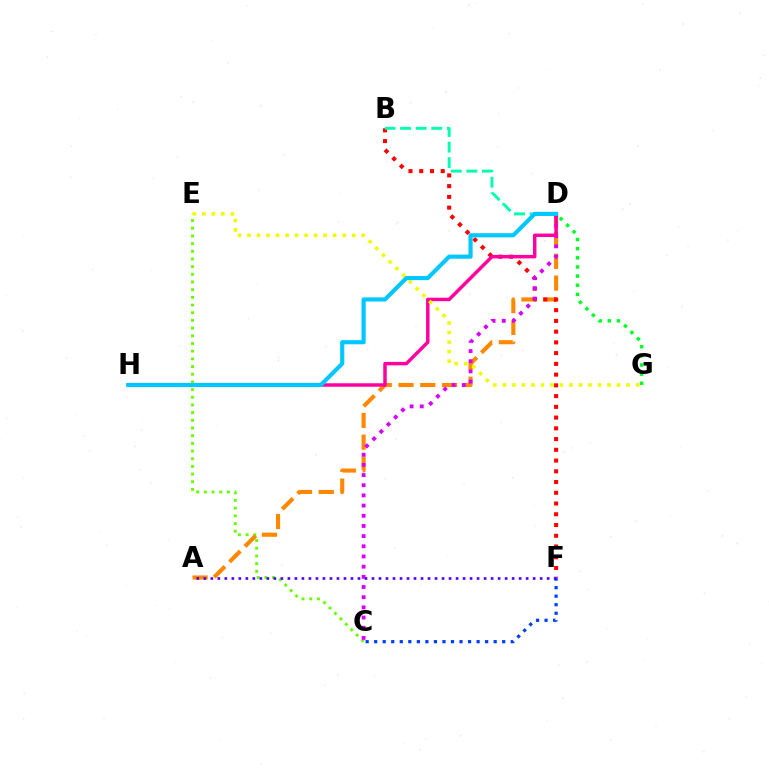{('C', 'E'): [{'color': '#66ff00', 'line_style': 'dotted', 'thickness': 2.09}], ('A', 'D'): [{'color': '#ff8800', 'line_style': 'dashed', 'thickness': 2.96}], ('B', 'F'): [{'color': '#ff0000', 'line_style': 'dotted', 'thickness': 2.92}], ('C', 'D'): [{'color': '#d600ff', 'line_style': 'dotted', 'thickness': 2.77}], ('B', 'D'): [{'color': '#00ffaf', 'line_style': 'dashed', 'thickness': 2.12}], ('C', 'F'): [{'color': '#003fff', 'line_style': 'dotted', 'thickness': 2.32}], ('A', 'F'): [{'color': '#4f00ff', 'line_style': 'dotted', 'thickness': 1.9}], ('D', 'H'): [{'color': '#ff00a0', 'line_style': 'solid', 'thickness': 2.49}, {'color': '#00c7ff', 'line_style': 'solid', 'thickness': 2.99}], ('E', 'G'): [{'color': '#eeff00', 'line_style': 'dotted', 'thickness': 2.58}], ('D', 'G'): [{'color': '#00ff27', 'line_style': 'dotted', 'thickness': 2.48}]}